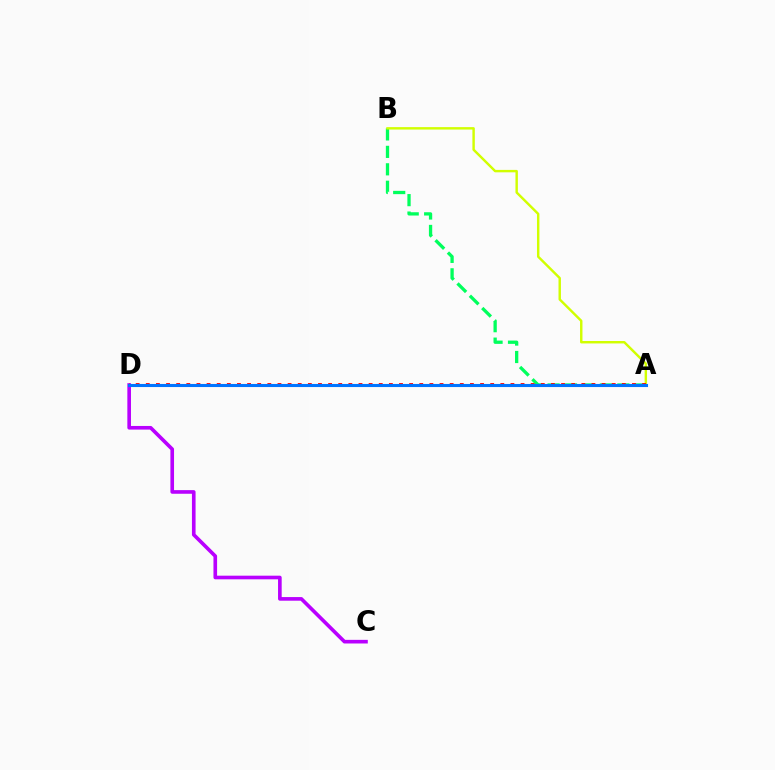{('A', 'B'): [{'color': '#00ff5c', 'line_style': 'dashed', 'thickness': 2.37}, {'color': '#d1ff00', 'line_style': 'solid', 'thickness': 1.75}], ('C', 'D'): [{'color': '#b900ff', 'line_style': 'solid', 'thickness': 2.62}], ('A', 'D'): [{'color': '#ff0000', 'line_style': 'dotted', 'thickness': 2.75}, {'color': '#0074ff', 'line_style': 'solid', 'thickness': 2.23}]}